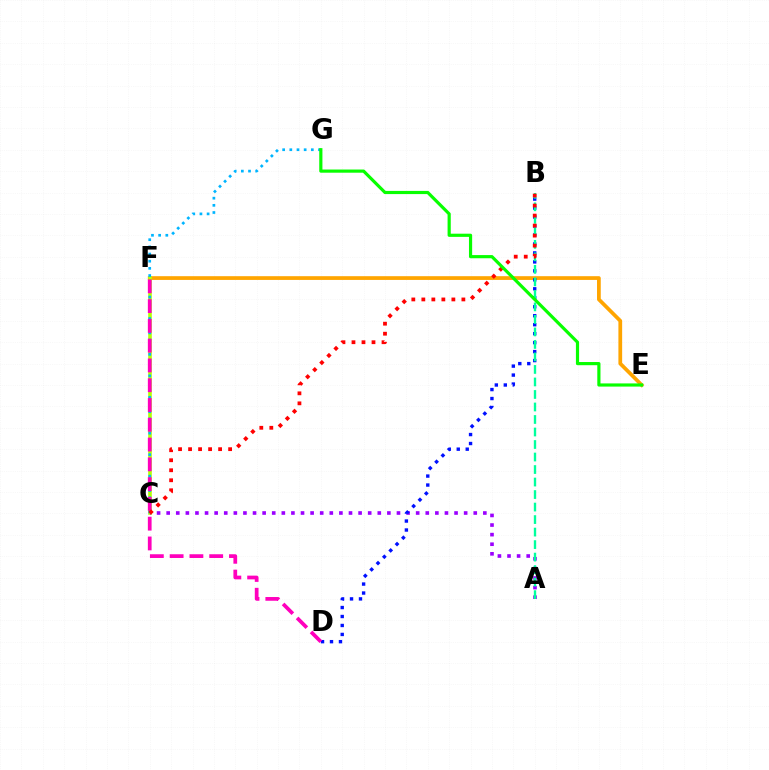{('E', 'F'): [{'color': '#ffa500', 'line_style': 'solid', 'thickness': 2.7}], ('C', 'F'): [{'color': '#b3ff00', 'line_style': 'solid', 'thickness': 2.6}], ('A', 'C'): [{'color': '#9b00ff', 'line_style': 'dotted', 'thickness': 2.61}], ('C', 'G'): [{'color': '#00b5ff', 'line_style': 'dotted', 'thickness': 1.95}], ('B', 'D'): [{'color': '#0010ff', 'line_style': 'dotted', 'thickness': 2.44}], ('A', 'B'): [{'color': '#00ff9d', 'line_style': 'dashed', 'thickness': 1.7}], ('D', 'F'): [{'color': '#ff00bd', 'line_style': 'dashed', 'thickness': 2.69}], ('B', 'C'): [{'color': '#ff0000', 'line_style': 'dotted', 'thickness': 2.72}], ('E', 'G'): [{'color': '#08ff00', 'line_style': 'solid', 'thickness': 2.29}]}